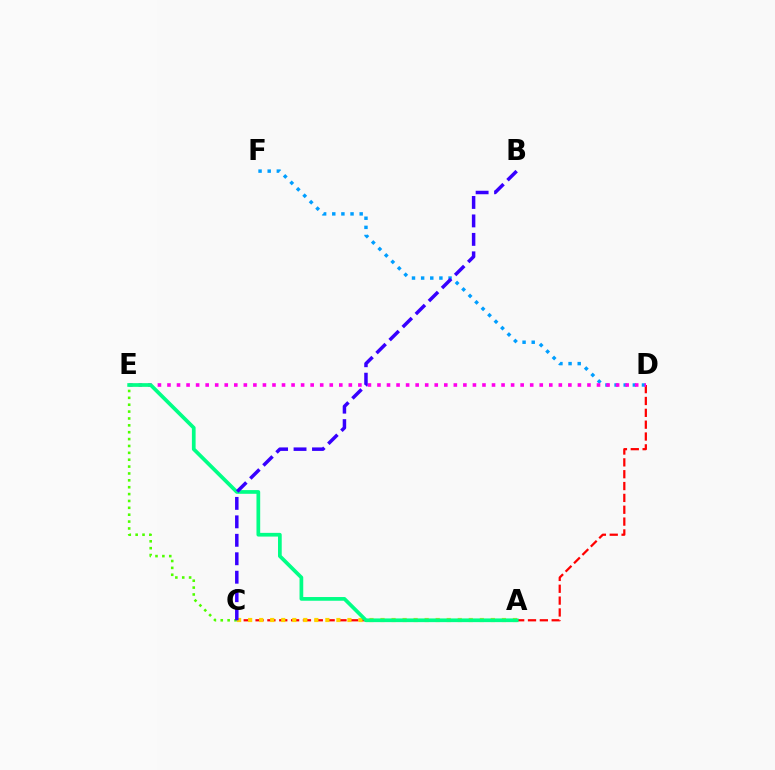{('C', 'D'): [{'color': '#ff0000', 'line_style': 'dashed', 'thickness': 1.61}], ('A', 'C'): [{'color': '#ffd500', 'line_style': 'dotted', 'thickness': 3.0}], ('D', 'F'): [{'color': '#009eff', 'line_style': 'dotted', 'thickness': 2.48}], ('D', 'E'): [{'color': '#ff00ed', 'line_style': 'dotted', 'thickness': 2.59}], ('C', 'E'): [{'color': '#4fff00', 'line_style': 'dotted', 'thickness': 1.87}], ('A', 'E'): [{'color': '#00ff86', 'line_style': 'solid', 'thickness': 2.67}], ('B', 'C'): [{'color': '#3700ff', 'line_style': 'dashed', 'thickness': 2.51}]}